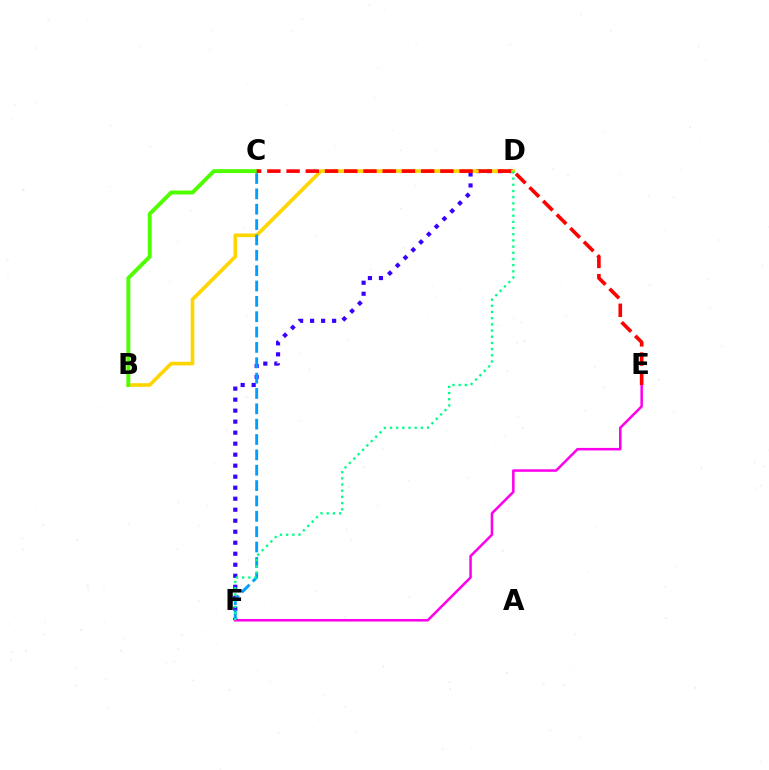{('D', 'F'): [{'color': '#3700ff', 'line_style': 'dotted', 'thickness': 2.99}, {'color': '#00ff86', 'line_style': 'dotted', 'thickness': 1.68}], ('B', 'D'): [{'color': '#ffd500', 'line_style': 'solid', 'thickness': 2.61}], ('C', 'F'): [{'color': '#009eff', 'line_style': 'dashed', 'thickness': 2.09}], ('B', 'C'): [{'color': '#4fff00', 'line_style': 'solid', 'thickness': 2.82}], ('E', 'F'): [{'color': '#ff00ed', 'line_style': 'solid', 'thickness': 1.82}], ('C', 'E'): [{'color': '#ff0000', 'line_style': 'dashed', 'thickness': 2.61}]}